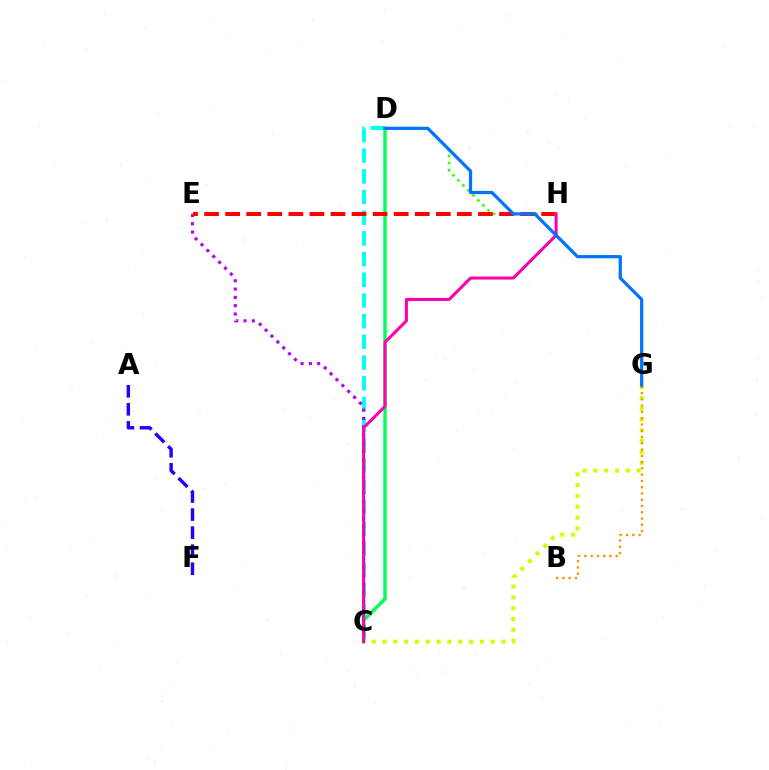{('C', 'D'): [{'color': '#00fff6', 'line_style': 'dashed', 'thickness': 2.81}, {'color': '#00ff5c', 'line_style': 'solid', 'thickness': 2.46}], ('C', 'G'): [{'color': '#d1ff00', 'line_style': 'dotted', 'thickness': 2.94}], ('C', 'E'): [{'color': '#b900ff', 'line_style': 'dotted', 'thickness': 2.26}], ('D', 'H'): [{'color': '#3dff00', 'line_style': 'dotted', 'thickness': 1.92}], ('B', 'G'): [{'color': '#ff9400', 'line_style': 'dotted', 'thickness': 1.7}], ('E', 'H'): [{'color': '#ff0000', 'line_style': 'dashed', 'thickness': 2.86}], ('A', 'F'): [{'color': '#2500ff', 'line_style': 'dashed', 'thickness': 2.45}], ('C', 'H'): [{'color': '#ff00ac', 'line_style': 'solid', 'thickness': 2.19}], ('D', 'G'): [{'color': '#0074ff', 'line_style': 'solid', 'thickness': 2.33}]}